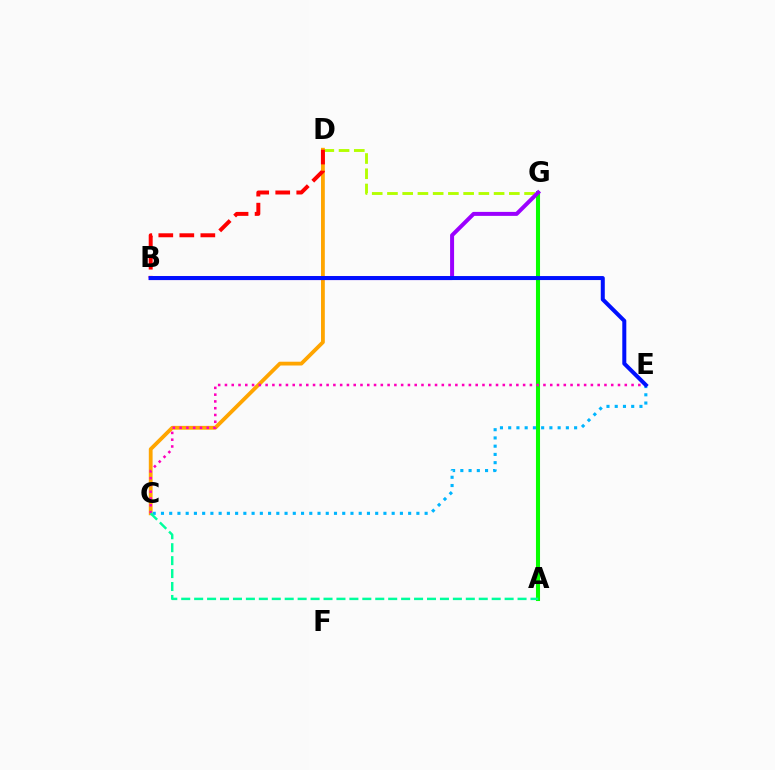{('D', 'G'): [{'color': '#b3ff00', 'line_style': 'dashed', 'thickness': 2.07}], ('A', 'G'): [{'color': '#08ff00', 'line_style': 'solid', 'thickness': 2.93}], ('C', 'D'): [{'color': '#ffa500', 'line_style': 'solid', 'thickness': 2.73}], ('B', 'D'): [{'color': '#ff0000', 'line_style': 'dashed', 'thickness': 2.86}], ('C', 'E'): [{'color': '#ff00bd', 'line_style': 'dotted', 'thickness': 1.84}, {'color': '#00b5ff', 'line_style': 'dotted', 'thickness': 2.24}], ('B', 'G'): [{'color': '#9b00ff', 'line_style': 'solid', 'thickness': 2.87}], ('B', 'E'): [{'color': '#0010ff', 'line_style': 'solid', 'thickness': 2.88}], ('A', 'C'): [{'color': '#00ff9d', 'line_style': 'dashed', 'thickness': 1.76}]}